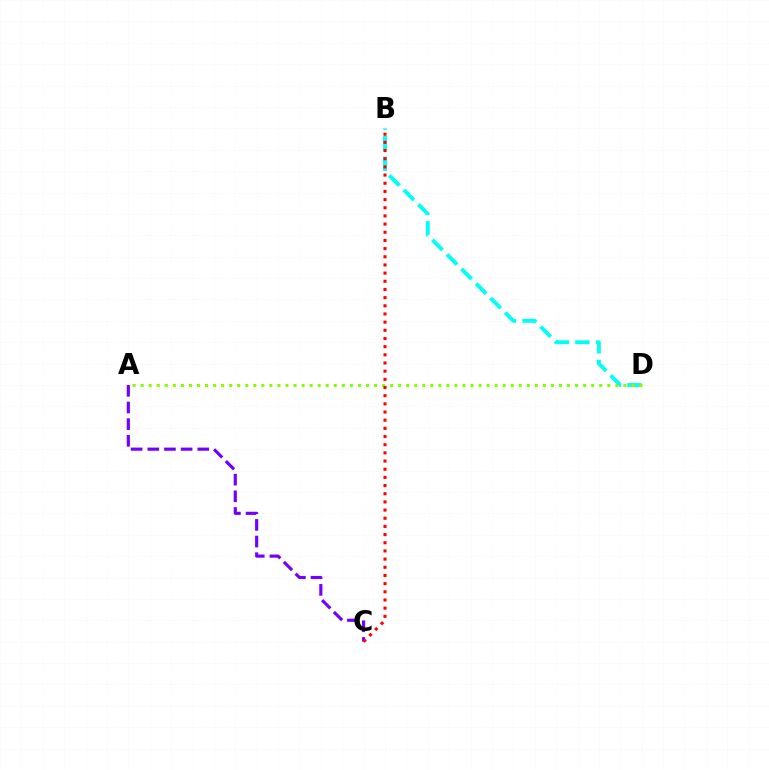{('B', 'D'): [{'color': '#00fff6', 'line_style': 'dashed', 'thickness': 2.8}], ('A', 'D'): [{'color': '#84ff00', 'line_style': 'dotted', 'thickness': 2.19}], ('A', 'C'): [{'color': '#7200ff', 'line_style': 'dashed', 'thickness': 2.26}], ('B', 'C'): [{'color': '#ff0000', 'line_style': 'dotted', 'thickness': 2.22}]}